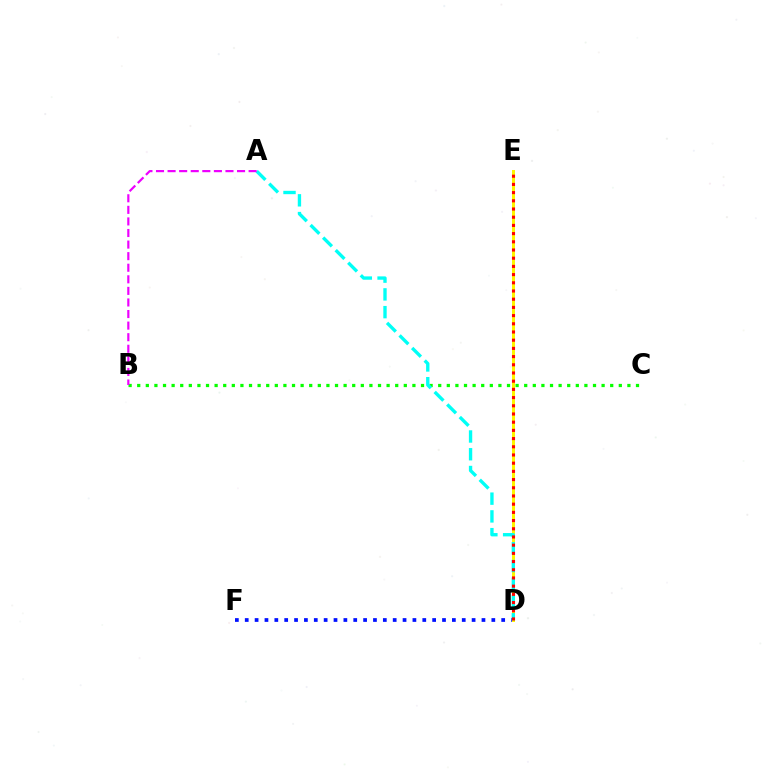{('B', 'C'): [{'color': '#08ff00', 'line_style': 'dotted', 'thickness': 2.34}], ('D', 'F'): [{'color': '#0010ff', 'line_style': 'dotted', 'thickness': 2.68}], ('D', 'E'): [{'color': '#fcf500', 'line_style': 'solid', 'thickness': 2.16}, {'color': '#ff0000', 'line_style': 'dotted', 'thickness': 2.23}], ('A', 'D'): [{'color': '#00fff6', 'line_style': 'dashed', 'thickness': 2.41}], ('A', 'B'): [{'color': '#ee00ff', 'line_style': 'dashed', 'thickness': 1.57}]}